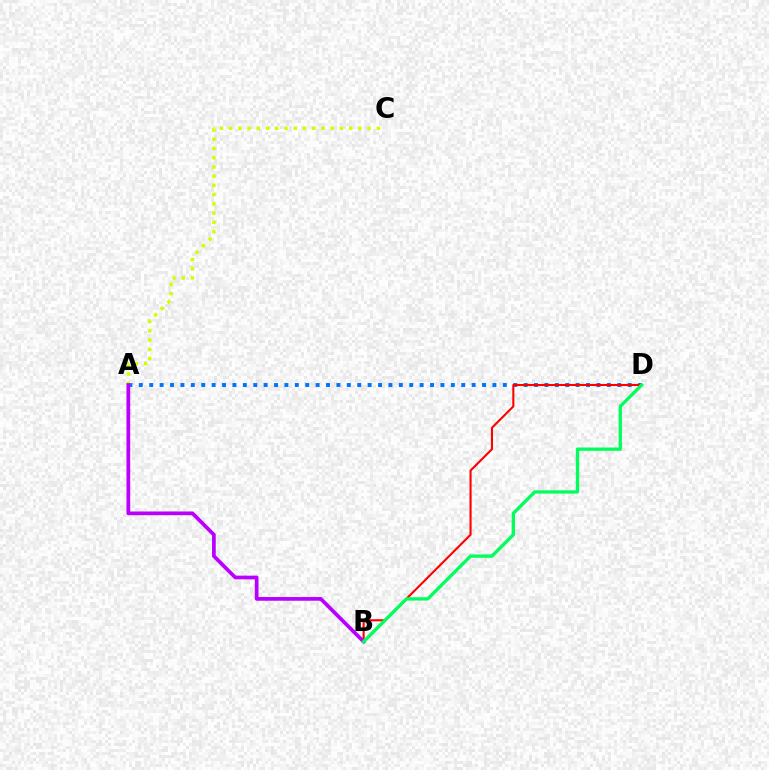{('A', 'D'): [{'color': '#0074ff', 'line_style': 'dotted', 'thickness': 2.83}], ('A', 'C'): [{'color': '#d1ff00', 'line_style': 'dotted', 'thickness': 2.51}], ('B', 'D'): [{'color': '#ff0000', 'line_style': 'solid', 'thickness': 1.51}, {'color': '#00ff5c', 'line_style': 'solid', 'thickness': 2.39}], ('A', 'B'): [{'color': '#b900ff', 'line_style': 'solid', 'thickness': 2.68}]}